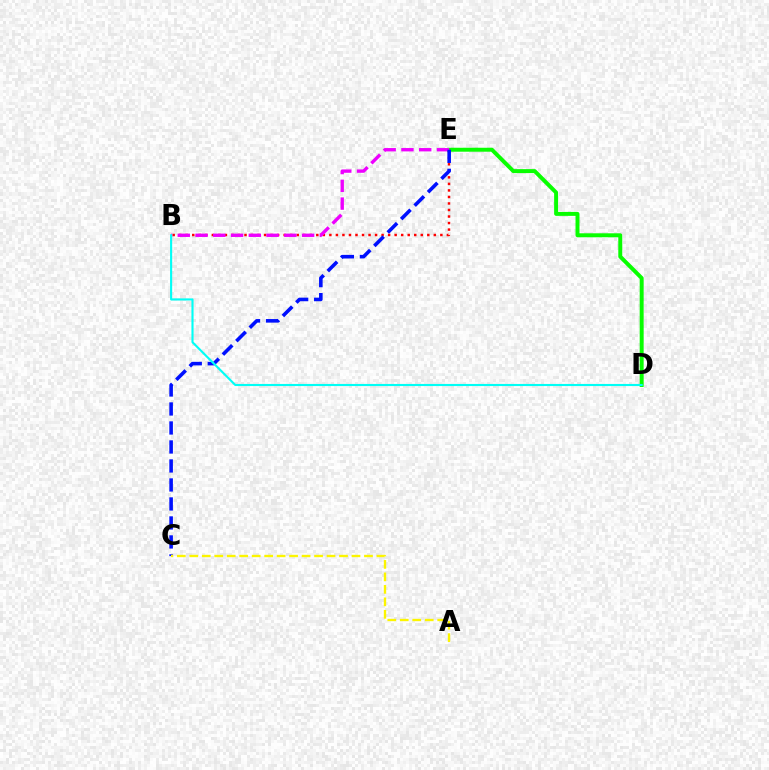{('B', 'E'): [{'color': '#ff0000', 'line_style': 'dotted', 'thickness': 1.77}, {'color': '#ee00ff', 'line_style': 'dashed', 'thickness': 2.41}], ('D', 'E'): [{'color': '#08ff00', 'line_style': 'solid', 'thickness': 2.85}], ('C', 'E'): [{'color': '#0010ff', 'line_style': 'dashed', 'thickness': 2.58}], ('A', 'C'): [{'color': '#fcf500', 'line_style': 'dashed', 'thickness': 1.69}], ('B', 'D'): [{'color': '#00fff6', 'line_style': 'solid', 'thickness': 1.52}]}